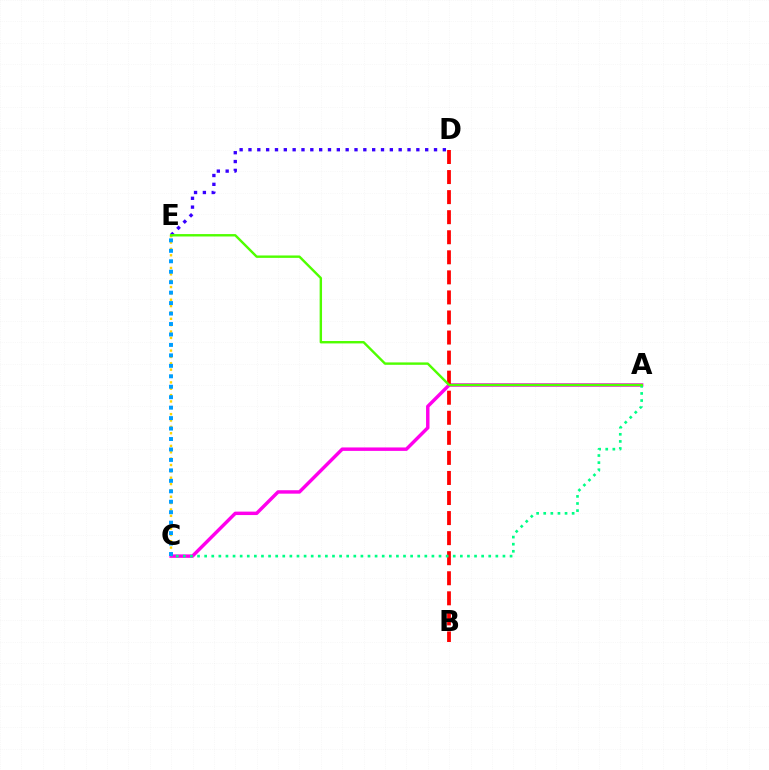{('D', 'E'): [{'color': '#3700ff', 'line_style': 'dotted', 'thickness': 2.4}], ('A', 'C'): [{'color': '#ff00ed', 'line_style': 'solid', 'thickness': 2.48}, {'color': '#00ff86', 'line_style': 'dotted', 'thickness': 1.93}], ('B', 'D'): [{'color': '#ff0000', 'line_style': 'dashed', 'thickness': 2.73}], ('C', 'E'): [{'color': '#ffd500', 'line_style': 'dotted', 'thickness': 1.73}, {'color': '#009eff', 'line_style': 'dotted', 'thickness': 2.84}], ('A', 'E'): [{'color': '#4fff00', 'line_style': 'solid', 'thickness': 1.73}]}